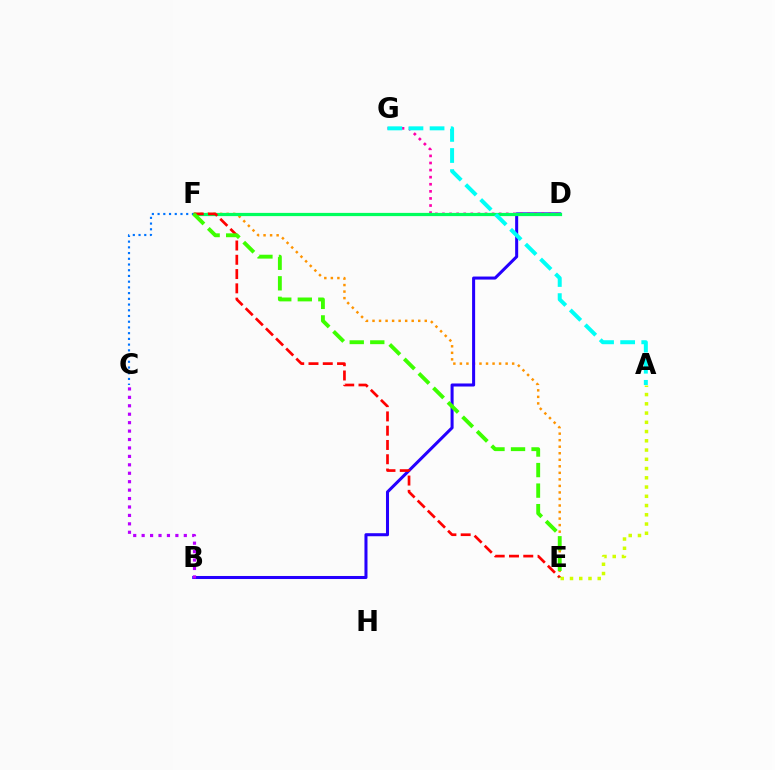{('E', 'F'): [{'color': '#ff9400', 'line_style': 'dotted', 'thickness': 1.78}, {'color': '#ff0000', 'line_style': 'dashed', 'thickness': 1.94}, {'color': '#3dff00', 'line_style': 'dashed', 'thickness': 2.79}], ('B', 'D'): [{'color': '#2500ff', 'line_style': 'solid', 'thickness': 2.19}], ('C', 'F'): [{'color': '#0074ff', 'line_style': 'dotted', 'thickness': 1.55}], ('D', 'G'): [{'color': '#ff00ac', 'line_style': 'dotted', 'thickness': 1.93}], ('A', 'E'): [{'color': '#d1ff00', 'line_style': 'dotted', 'thickness': 2.51}], ('D', 'F'): [{'color': '#00ff5c', 'line_style': 'solid', 'thickness': 2.32}], ('A', 'G'): [{'color': '#00fff6', 'line_style': 'dashed', 'thickness': 2.87}], ('B', 'C'): [{'color': '#b900ff', 'line_style': 'dotted', 'thickness': 2.29}]}